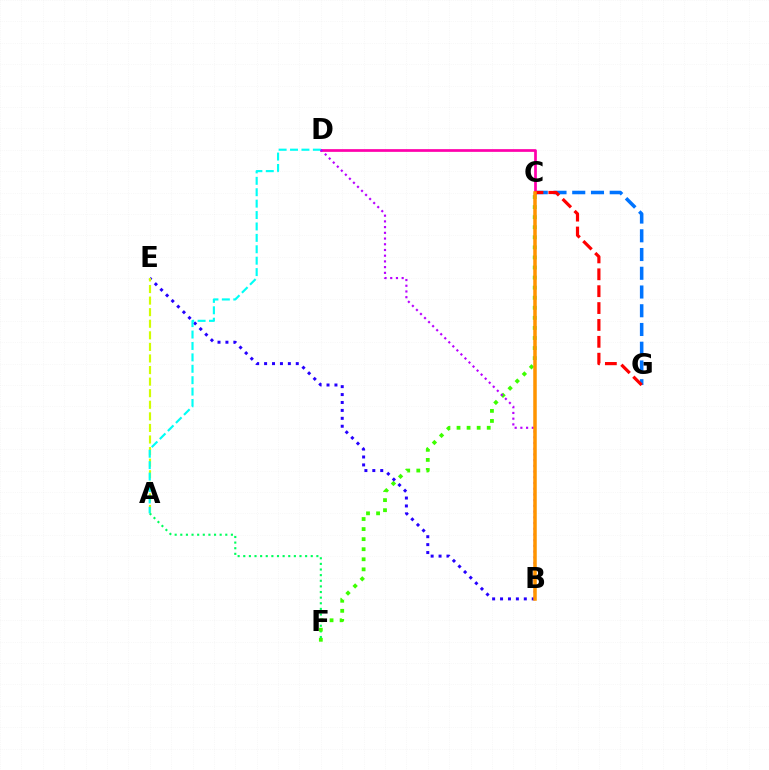{('A', 'F'): [{'color': '#00ff5c', 'line_style': 'dotted', 'thickness': 1.53}], ('C', 'G'): [{'color': '#0074ff', 'line_style': 'dashed', 'thickness': 2.55}, {'color': '#ff0000', 'line_style': 'dashed', 'thickness': 2.29}], ('C', 'F'): [{'color': '#3dff00', 'line_style': 'dotted', 'thickness': 2.74}], ('B', 'E'): [{'color': '#2500ff', 'line_style': 'dotted', 'thickness': 2.15}], ('A', 'E'): [{'color': '#d1ff00', 'line_style': 'dashed', 'thickness': 1.57}], ('C', 'D'): [{'color': '#ff00ac', 'line_style': 'solid', 'thickness': 1.96}], ('A', 'D'): [{'color': '#00fff6', 'line_style': 'dashed', 'thickness': 1.55}], ('B', 'D'): [{'color': '#b900ff', 'line_style': 'dotted', 'thickness': 1.55}], ('B', 'C'): [{'color': '#ff9400', 'line_style': 'solid', 'thickness': 2.53}]}